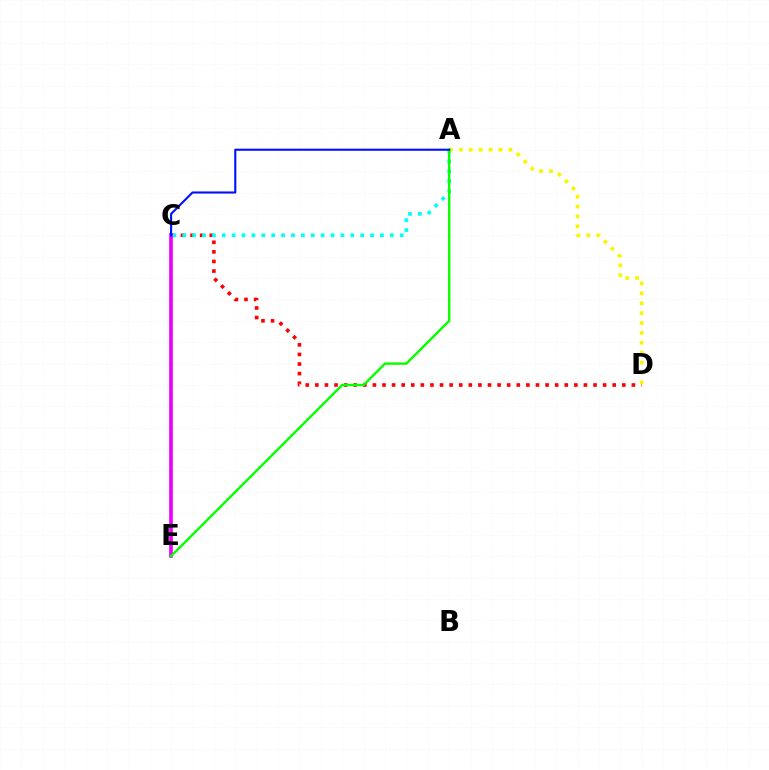{('C', 'D'): [{'color': '#ff0000', 'line_style': 'dotted', 'thickness': 2.61}], ('A', 'C'): [{'color': '#00fff6', 'line_style': 'dotted', 'thickness': 2.69}, {'color': '#0010ff', 'line_style': 'solid', 'thickness': 1.51}], ('C', 'E'): [{'color': '#ee00ff', 'line_style': 'solid', 'thickness': 2.65}], ('A', 'D'): [{'color': '#fcf500', 'line_style': 'dotted', 'thickness': 2.69}], ('A', 'E'): [{'color': '#08ff00', 'line_style': 'solid', 'thickness': 1.74}]}